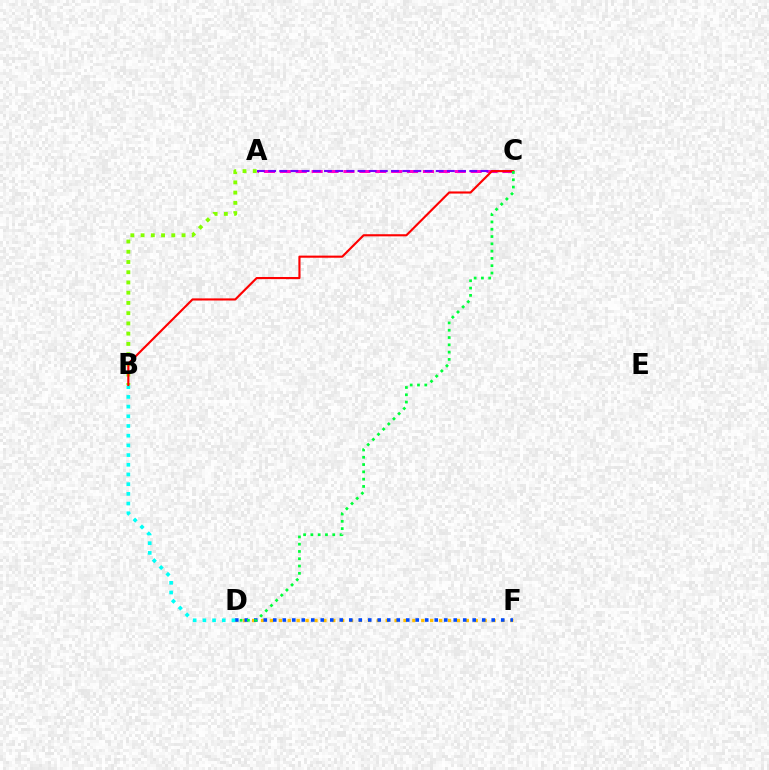{('D', 'F'): [{'color': '#ffbd00', 'line_style': 'dotted', 'thickness': 2.42}, {'color': '#004bff', 'line_style': 'dotted', 'thickness': 2.58}], ('A', 'B'): [{'color': '#84ff00', 'line_style': 'dotted', 'thickness': 2.78}], ('B', 'D'): [{'color': '#00fff6', 'line_style': 'dotted', 'thickness': 2.63}], ('A', 'C'): [{'color': '#ff00cf', 'line_style': 'dashed', 'thickness': 2.16}, {'color': '#7200ff', 'line_style': 'dashed', 'thickness': 1.52}], ('B', 'C'): [{'color': '#ff0000', 'line_style': 'solid', 'thickness': 1.53}], ('C', 'D'): [{'color': '#00ff39', 'line_style': 'dotted', 'thickness': 1.98}]}